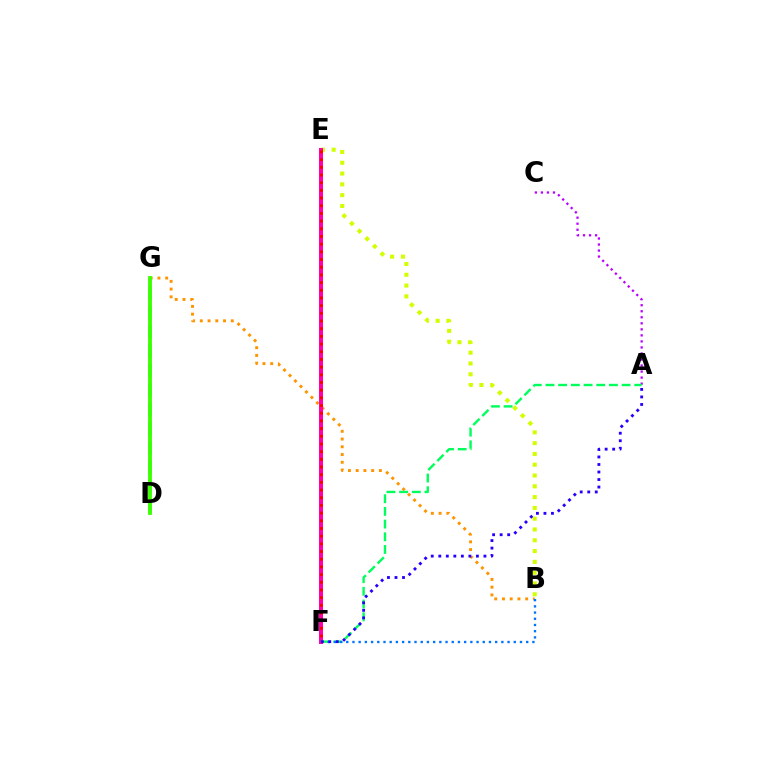{('B', 'E'): [{'color': '#d1ff00', 'line_style': 'dotted', 'thickness': 2.93}], ('D', 'G'): [{'color': '#00fff6', 'line_style': 'dashed', 'thickness': 2.63}, {'color': '#3dff00', 'line_style': 'solid', 'thickness': 2.77}], ('B', 'G'): [{'color': '#ff9400', 'line_style': 'dotted', 'thickness': 2.1}], ('A', 'C'): [{'color': '#b900ff', 'line_style': 'dotted', 'thickness': 1.64}], ('E', 'F'): [{'color': '#ff00ac', 'line_style': 'solid', 'thickness': 2.88}, {'color': '#ff0000', 'line_style': 'dotted', 'thickness': 2.09}], ('A', 'F'): [{'color': '#00ff5c', 'line_style': 'dashed', 'thickness': 1.72}, {'color': '#2500ff', 'line_style': 'dotted', 'thickness': 2.04}], ('B', 'F'): [{'color': '#0074ff', 'line_style': 'dotted', 'thickness': 1.69}]}